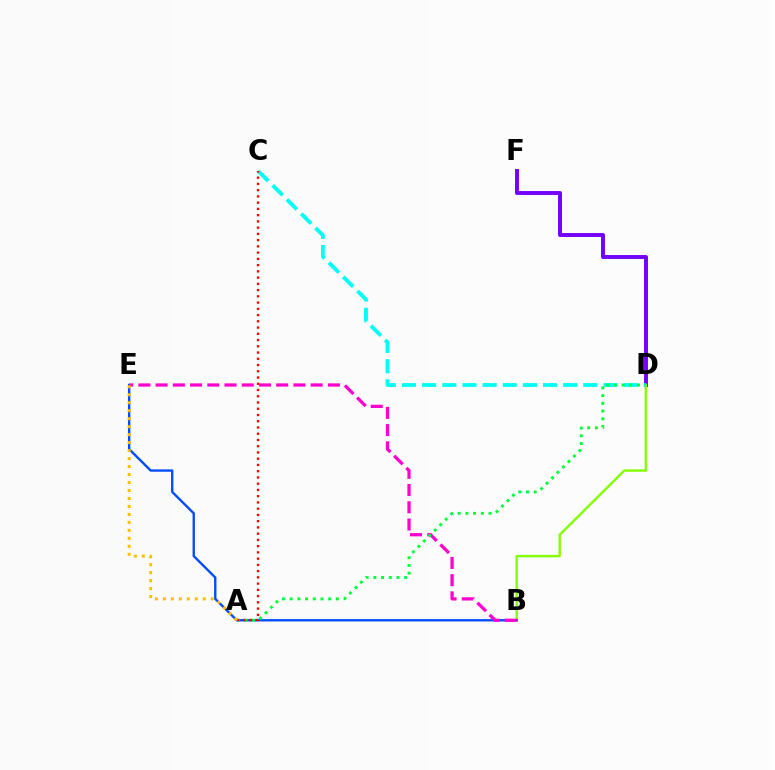{('D', 'F'): [{'color': '#7200ff', 'line_style': 'solid', 'thickness': 2.83}], ('B', 'D'): [{'color': '#84ff00', 'line_style': 'solid', 'thickness': 1.73}], ('B', 'E'): [{'color': '#004bff', 'line_style': 'solid', 'thickness': 1.69}, {'color': '#ff00cf', 'line_style': 'dashed', 'thickness': 2.34}], ('C', 'D'): [{'color': '#00fff6', 'line_style': 'dashed', 'thickness': 2.74}], ('A', 'D'): [{'color': '#00ff39', 'line_style': 'dotted', 'thickness': 2.09}], ('A', 'C'): [{'color': '#ff0000', 'line_style': 'dotted', 'thickness': 1.7}], ('A', 'E'): [{'color': '#ffbd00', 'line_style': 'dotted', 'thickness': 2.17}]}